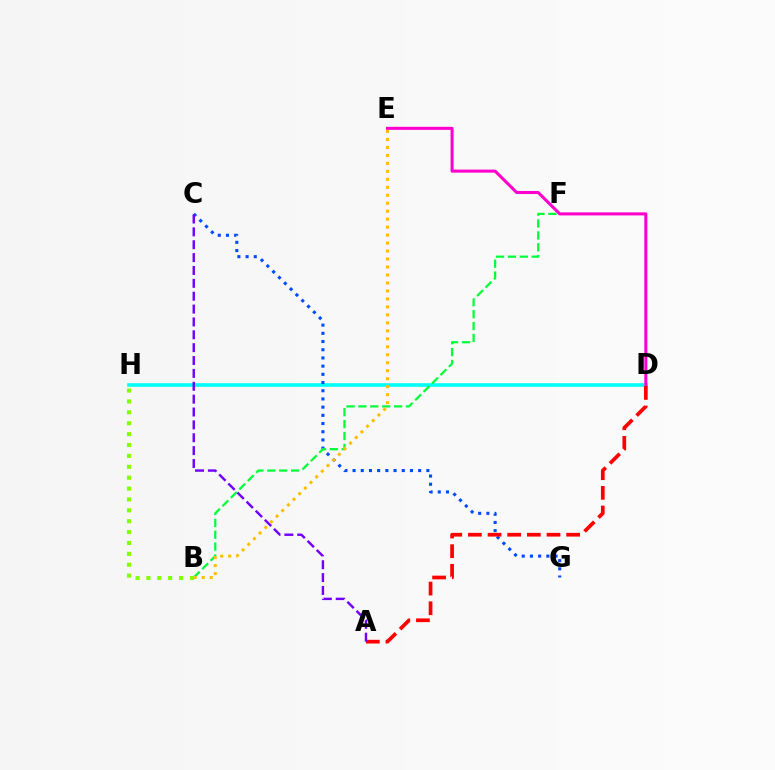{('D', 'H'): [{'color': '#00fff6', 'line_style': 'solid', 'thickness': 2.61}], ('C', 'G'): [{'color': '#004bff', 'line_style': 'dotted', 'thickness': 2.23}], ('D', 'E'): [{'color': '#ff00cf', 'line_style': 'solid', 'thickness': 2.2}], ('B', 'F'): [{'color': '#00ff39', 'line_style': 'dashed', 'thickness': 1.62}], ('B', 'H'): [{'color': '#84ff00', 'line_style': 'dotted', 'thickness': 2.96}], ('A', 'D'): [{'color': '#ff0000', 'line_style': 'dashed', 'thickness': 2.67}], ('A', 'C'): [{'color': '#7200ff', 'line_style': 'dashed', 'thickness': 1.75}], ('B', 'E'): [{'color': '#ffbd00', 'line_style': 'dotted', 'thickness': 2.17}]}